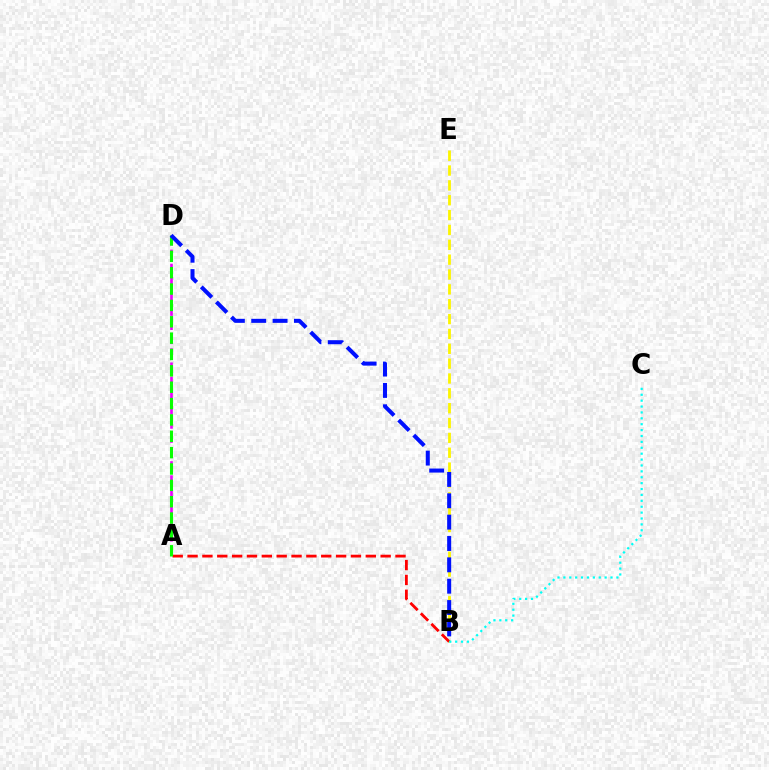{('B', 'E'): [{'color': '#fcf500', 'line_style': 'dashed', 'thickness': 2.02}], ('A', 'D'): [{'color': '#ee00ff', 'line_style': 'dashed', 'thickness': 1.92}, {'color': '#08ff00', 'line_style': 'dashed', 'thickness': 2.22}], ('A', 'B'): [{'color': '#ff0000', 'line_style': 'dashed', 'thickness': 2.02}], ('B', 'D'): [{'color': '#0010ff', 'line_style': 'dashed', 'thickness': 2.9}], ('B', 'C'): [{'color': '#00fff6', 'line_style': 'dotted', 'thickness': 1.6}]}